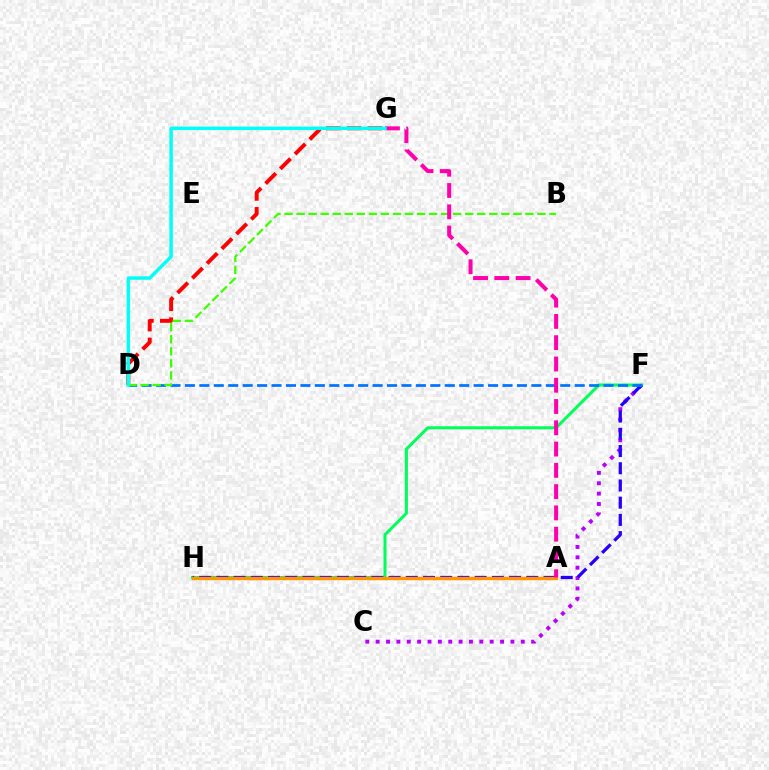{('C', 'F'): [{'color': '#b900ff', 'line_style': 'dotted', 'thickness': 2.82}], ('A', 'H'): [{'color': '#d1ff00', 'line_style': 'solid', 'thickness': 1.55}, {'color': '#ff9400', 'line_style': 'solid', 'thickness': 2.44}], ('F', 'H'): [{'color': '#00ff5c', 'line_style': 'solid', 'thickness': 2.2}, {'color': '#2500ff', 'line_style': 'dashed', 'thickness': 2.34}], ('D', 'G'): [{'color': '#ff0000', 'line_style': 'dashed', 'thickness': 2.83}, {'color': '#00fff6', 'line_style': 'solid', 'thickness': 2.47}], ('D', 'F'): [{'color': '#0074ff', 'line_style': 'dashed', 'thickness': 1.96}], ('B', 'D'): [{'color': '#3dff00', 'line_style': 'dashed', 'thickness': 1.64}], ('A', 'G'): [{'color': '#ff00ac', 'line_style': 'dashed', 'thickness': 2.89}]}